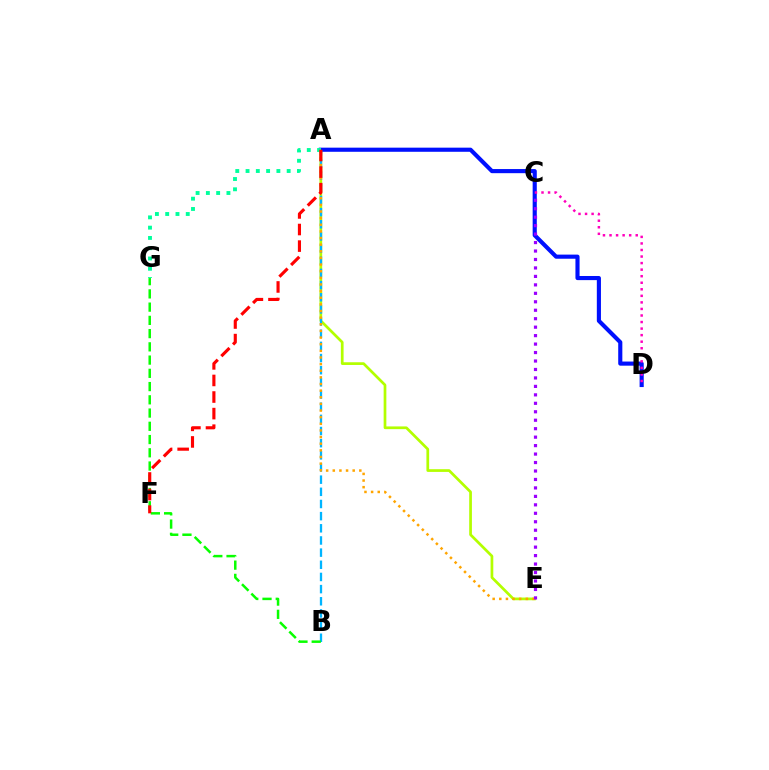{('A', 'E'): [{'color': '#b3ff00', 'line_style': 'solid', 'thickness': 1.95}, {'color': '#ffa500', 'line_style': 'dotted', 'thickness': 1.8}], ('A', 'D'): [{'color': '#0010ff', 'line_style': 'solid', 'thickness': 2.97}], ('A', 'G'): [{'color': '#00ff9d', 'line_style': 'dotted', 'thickness': 2.79}], ('A', 'B'): [{'color': '#00b5ff', 'line_style': 'dashed', 'thickness': 1.65}], ('C', 'D'): [{'color': '#ff00bd', 'line_style': 'dotted', 'thickness': 1.78}], ('B', 'G'): [{'color': '#08ff00', 'line_style': 'dashed', 'thickness': 1.8}], ('C', 'E'): [{'color': '#9b00ff', 'line_style': 'dotted', 'thickness': 2.3}], ('A', 'F'): [{'color': '#ff0000', 'line_style': 'dashed', 'thickness': 2.25}]}